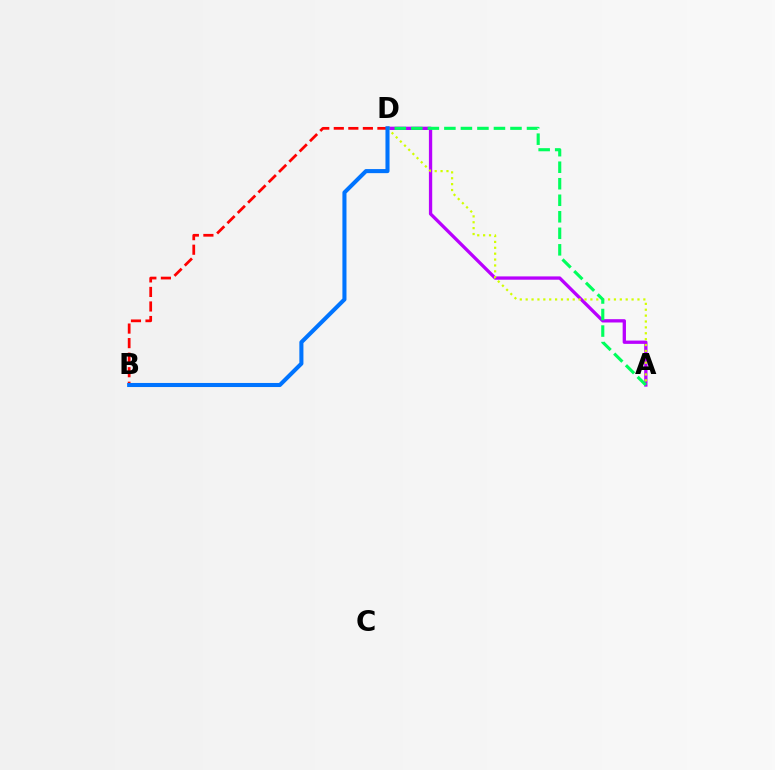{('A', 'D'): [{'color': '#b900ff', 'line_style': 'solid', 'thickness': 2.38}, {'color': '#d1ff00', 'line_style': 'dotted', 'thickness': 1.6}, {'color': '#00ff5c', 'line_style': 'dashed', 'thickness': 2.24}], ('B', 'D'): [{'color': '#ff0000', 'line_style': 'dashed', 'thickness': 1.98}, {'color': '#0074ff', 'line_style': 'solid', 'thickness': 2.93}]}